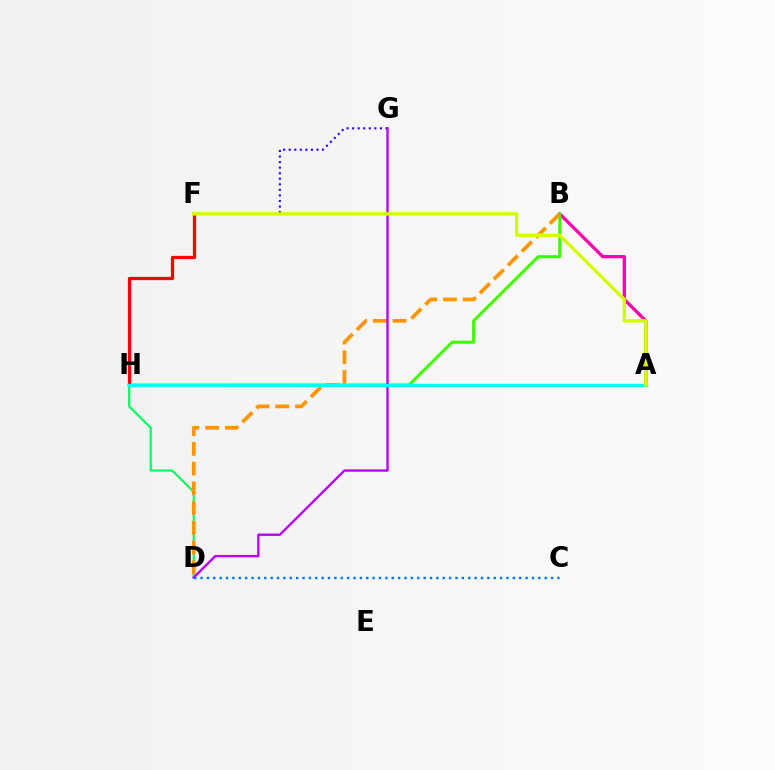{('A', 'B'): [{'color': '#ff00ac', 'line_style': 'solid', 'thickness': 2.35}], ('B', 'H'): [{'color': '#3dff00', 'line_style': 'solid', 'thickness': 2.19}], ('D', 'H'): [{'color': '#00ff5c', 'line_style': 'solid', 'thickness': 1.55}], ('F', 'G'): [{'color': '#2500ff', 'line_style': 'dotted', 'thickness': 1.51}], ('B', 'D'): [{'color': '#ff9400', 'line_style': 'dashed', 'thickness': 2.68}], ('F', 'H'): [{'color': '#ff0000', 'line_style': 'solid', 'thickness': 2.34}], ('D', 'G'): [{'color': '#b900ff', 'line_style': 'solid', 'thickness': 1.7}], ('C', 'D'): [{'color': '#0074ff', 'line_style': 'dotted', 'thickness': 1.73}], ('A', 'H'): [{'color': '#00fff6', 'line_style': 'solid', 'thickness': 2.42}], ('A', 'F'): [{'color': '#d1ff00', 'line_style': 'solid', 'thickness': 2.42}]}